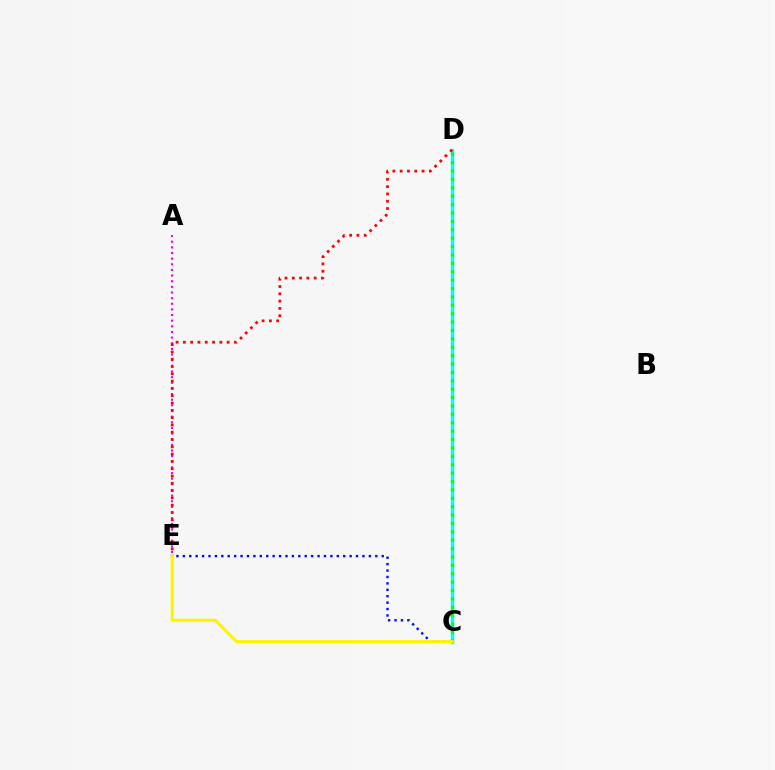{('A', 'E'): [{'color': '#ee00ff', 'line_style': 'dotted', 'thickness': 1.53}], ('C', 'E'): [{'color': '#0010ff', 'line_style': 'dotted', 'thickness': 1.74}, {'color': '#fcf500', 'line_style': 'solid', 'thickness': 2.28}], ('C', 'D'): [{'color': '#00fff6', 'line_style': 'solid', 'thickness': 2.44}, {'color': '#08ff00', 'line_style': 'dotted', 'thickness': 2.28}], ('D', 'E'): [{'color': '#ff0000', 'line_style': 'dotted', 'thickness': 1.98}]}